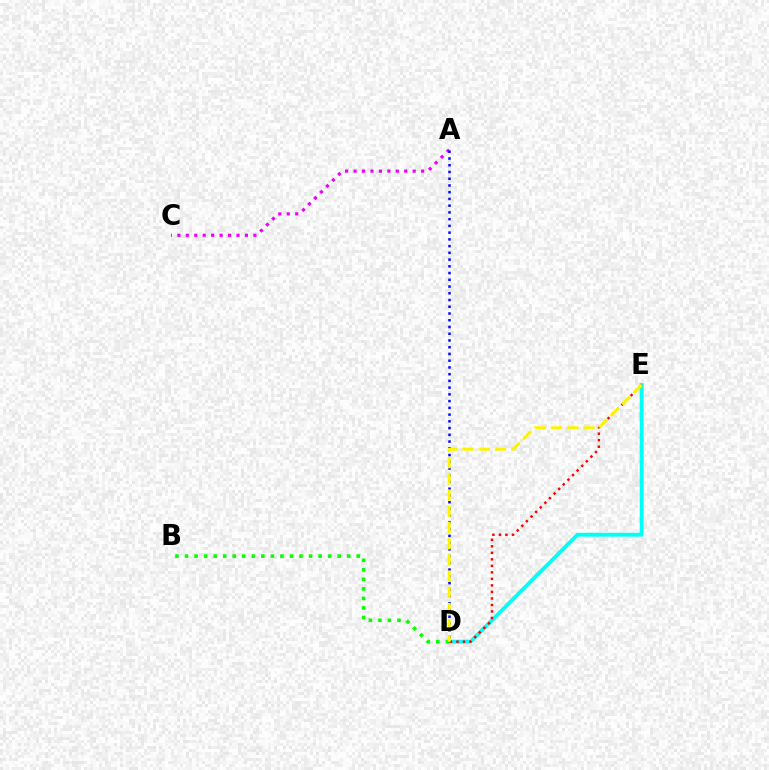{('A', 'C'): [{'color': '#ee00ff', 'line_style': 'dotted', 'thickness': 2.3}], ('D', 'E'): [{'color': '#00fff6', 'line_style': 'solid', 'thickness': 2.8}, {'color': '#ff0000', 'line_style': 'dotted', 'thickness': 1.77}, {'color': '#fcf500', 'line_style': 'dashed', 'thickness': 2.2}], ('B', 'D'): [{'color': '#08ff00', 'line_style': 'dotted', 'thickness': 2.59}], ('A', 'D'): [{'color': '#0010ff', 'line_style': 'dotted', 'thickness': 1.83}]}